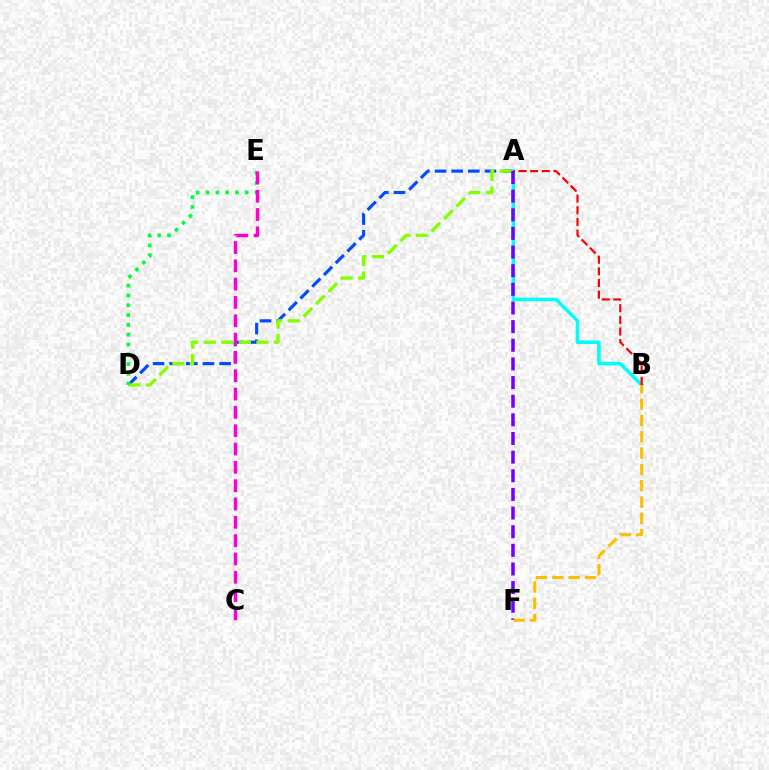{('A', 'D'): [{'color': '#004bff', 'line_style': 'dashed', 'thickness': 2.26}, {'color': '#84ff00', 'line_style': 'dashed', 'thickness': 2.39}], ('A', 'B'): [{'color': '#00fff6', 'line_style': 'solid', 'thickness': 2.55}, {'color': '#ff0000', 'line_style': 'dashed', 'thickness': 1.58}], ('D', 'E'): [{'color': '#00ff39', 'line_style': 'dotted', 'thickness': 2.67}], ('C', 'E'): [{'color': '#ff00cf', 'line_style': 'dashed', 'thickness': 2.49}], ('A', 'F'): [{'color': '#7200ff', 'line_style': 'dashed', 'thickness': 2.53}], ('B', 'F'): [{'color': '#ffbd00', 'line_style': 'dashed', 'thickness': 2.22}]}